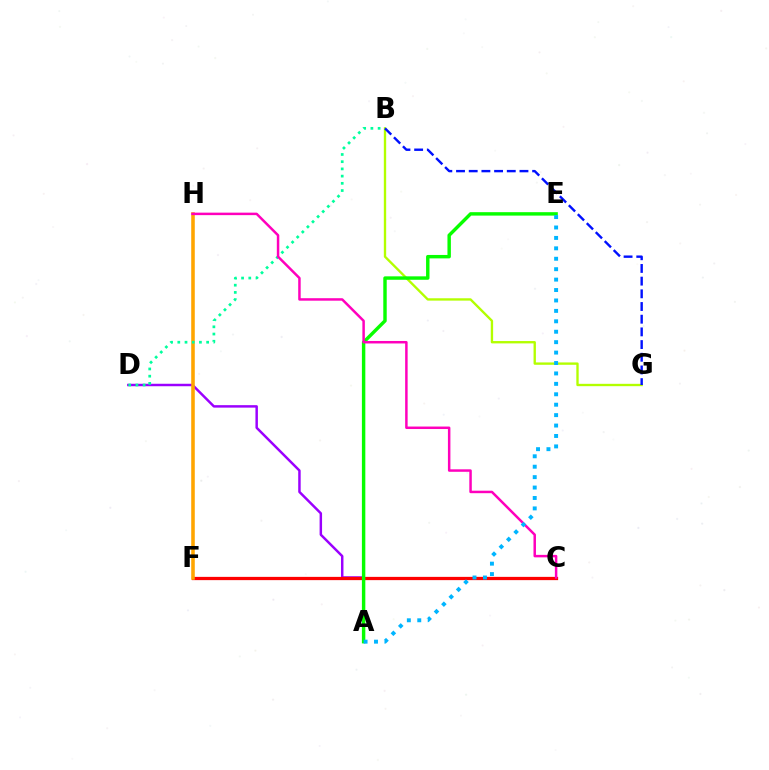{('A', 'D'): [{'color': '#9b00ff', 'line_style': 'solid', 'thickness': 1.78}], ('B', 'G'): [{'color': '#b3ff00', 'line_style': 'solid', 'thickness': 1.7}, {'color': '#0010ff', 'line_style': 'dashed', 'thickness': 1.72}], ('C', 'F'): [{'color': '#ff0000', 'line_style': 'solid', 'thickness': 2.34}], ('F', 'H'): [{'color': '#ffa500', 'line_style': 'solid', 'thickness': 2.57}], ('A', 'E'): [{'color': '#08ff00', 'line_style': 'solid', 'thickness': 2.47}, {'color': '#00b5ff', 'line_style': 'dotted', 'thickness': 2.83}], ('B', 'D'): [{'color': '#00ff9d', 'line_style': 'dotted', 'thickness': 1.96}], ('C', 'H'): [{'color': '#ff00bd', 'line_style': 'solid', 'thickness': 1.79}]}